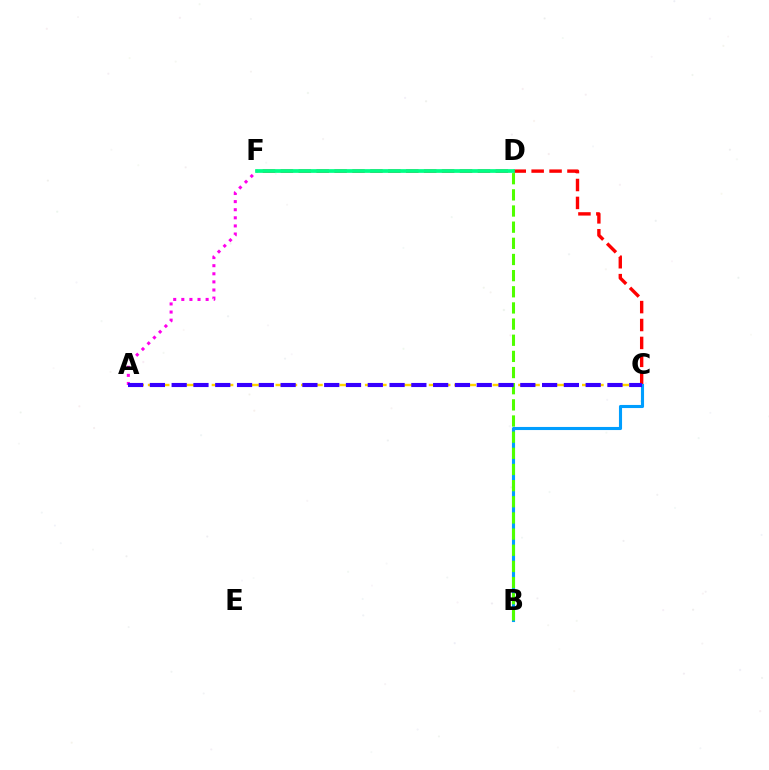{('A', 'C'): [{'color': '#ffd500', 'line_style': 'dashed', 'thickness': 1.73}, {'color': '#3700ff', 'line_style': 'dashed', 'thickness': 2.96}], ('A', 'F'): [{'color': '#ff00ed', 'line_style': 'dotted', 'thickness': 2.2}], ('C', 'F'): [{'color': '#ff0000', 'line_style': 'dashed', 'thickness': 2.43}], ('B', 'C'): [{'color': '#009eff', 'line_style': 'solid', 'thickness': 2.23}], ('B', 'D'): [{'color': '#4fff00', 'line_style': 'dashed', 'thickness': 2.19}], ('D', 'F'): [{'color': '#00ff86', 'line_style': 'solid', 'thickness': 2.68}]}